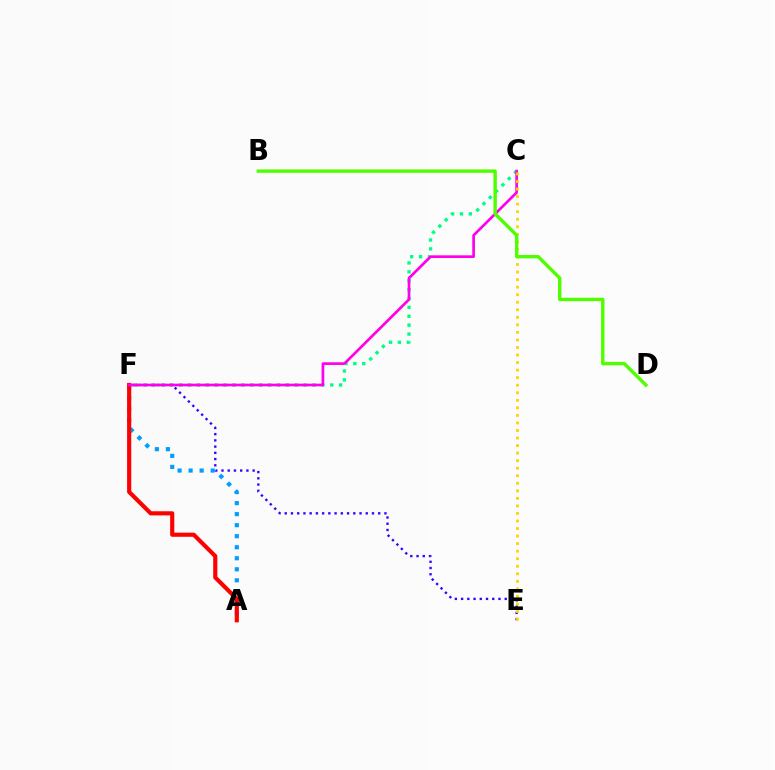{('E', 'F'): [{'color': '#3700ff', 'line_style': 'dotted', 'thickness': 1.69}], ('A', 'F'): [{'color': '#009eff', 'line_style': 'dotted', 'thickness': 3.0}, {'color': '#ff0000', 'line_style': 'solid', 'thickness': 2.98}], ('C', 'F'): [{'color': '#00ff86', 'line_style': 'dotted', 'thickness': 2.42}, {'color': '#ff00ed', 'line_style': 'solid', 'thickness': 1.94}], ('C', 'E'): [{'color': '#ffd500', 'line_style': 'dotted', 'thickness': 2.05}], ('B', 'D'): [{'color': '#4fff00', 'line_style': 'solid', 'thickness': 2.45}]}